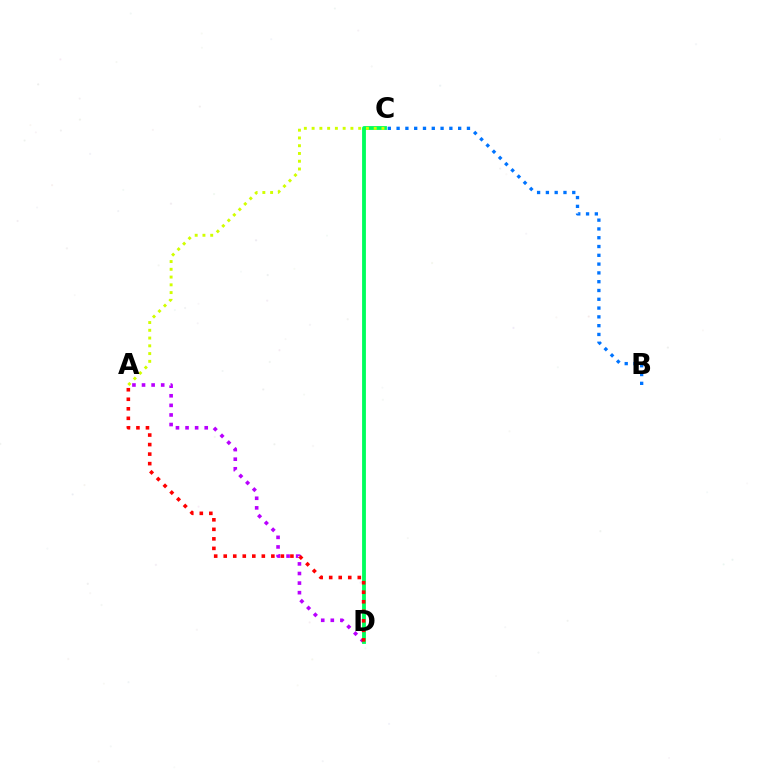{('A', 'D'): [{'color': '#b900ff', 'line_style': 'dotted', 'thickness': 2.61}, {'color': '#ff0000', 'line_style': 'dotted', 'thickness': 2.59}], ('B', 'C'): [{'color': '#0074ff', 'line_style': 'dotted', 'thickness': 2.39}], ('C', 'D'): [{'color': '#00ff5c', 'line_style': 'solid', 'thickness': 2.76}], ('A', 'C'): [{'color': '#d1ff00', 'line_style': 'dotted', 'thickness': 2.11}]}